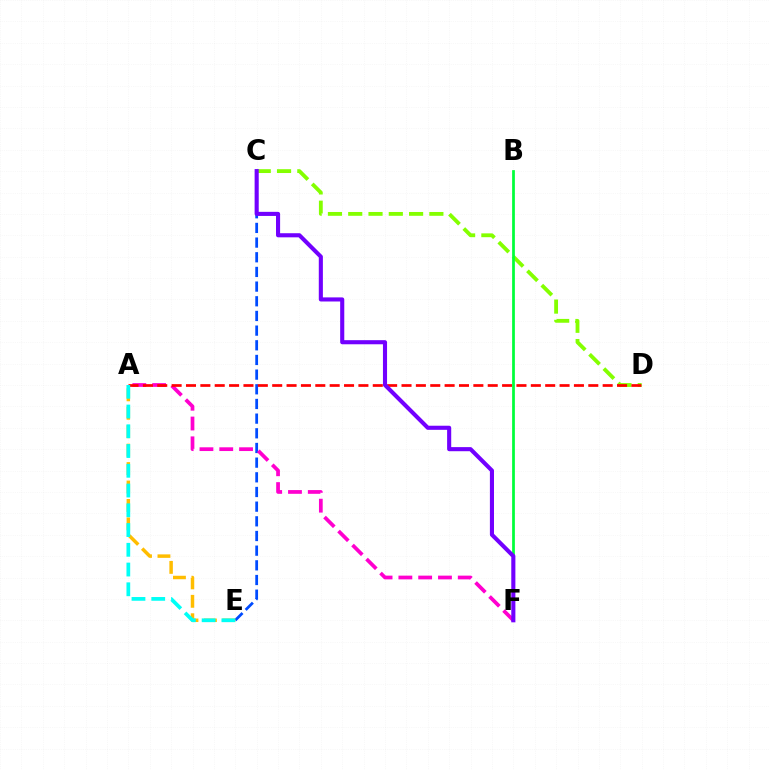{('C', 'E'): [{'color': '#004bff', 'line_style': 'dashed', 'thickness': 1.99}], ('A', 'E'): [{'color': '#ffbd00', 'line_style': 'dashed', 'thickness': 2.5}, {'color': '#00fff6', 'line_style': 'dashed', 'thickness': 2.68}], ('A', 'F'): [{'color': '#ff00cf', 'line_style': 'dashed', 'thickness': 2.69}], ('C', 'D'): [{'color': '#84ff00', 'line_style': 'dashed', 'thickness': 2.76}], ('A', 'D'): [{'color': '#ff0000', 'line_style': 'dashed', 'thickness': 1.95}], ('B', 'F'): [{'color': '#00ff39', 'line_style': 'solid', 'thickness': 1.98}], ('C', 'F'): [{'color': '#7200ff', 'line_style': 'solid', 'thickness': 2.95}]}